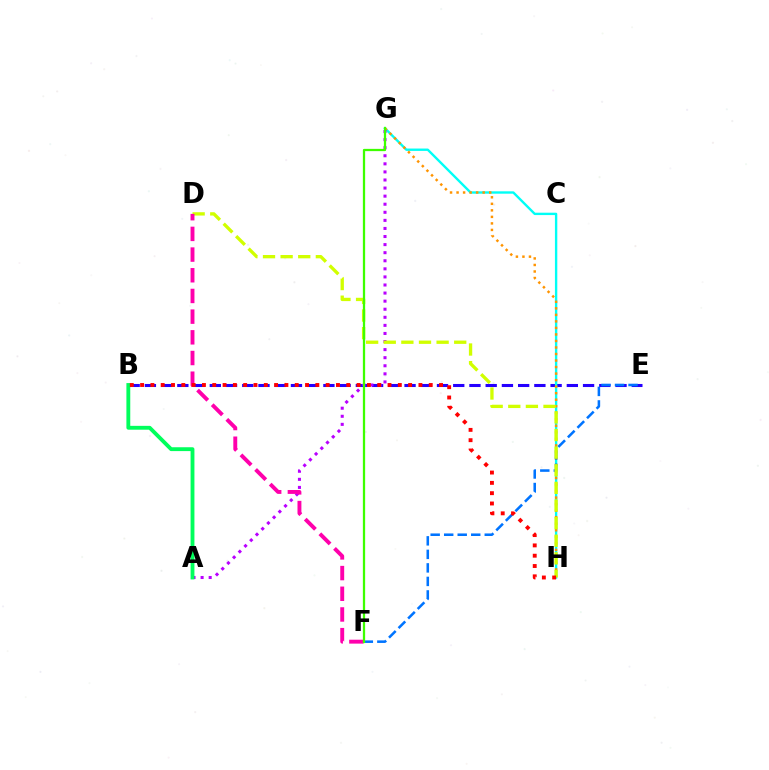{('B', 'E'): [{'color': '#2500ff', 'line_style': 'dashed', 'thickness': 2.2}], ('G', 'H'): [{'color': '#00fff6', 'line_style': 'solid', 'thickness': 1.71}, {'color': '#ff9400', 'line_style': 'dotted', 'thickness': 1.77}], ('A', 'G'): [{'color': '#b900ff', 'line_style': 'dotted', 'thickness': 2.19}], ('E', 'F'): [{'color': '#0074ff', 'line_style': 'dashed', 'thickness': 1.84}], ('D', 'H'): [{'color': '#d1ff00', 'line_style': 'dashed', 'thickness': 2.39}], ('A', 'B'): [{'color': '#00ff5c', 'line_style': 'solid', 'thickness': 2.77}], ('D', 'F'): [{'color': '#ff00ac', 'line_style': 'dashed', 'thickness': 2.81}], ('F', 'G'): [{'color': '#3dff00', 'line_style': 'solid', 'thickness': 1.63}], ('B', 'H'): [{'color': '#ff0000', 'line_style': 'dotted', 'thickness': 2.8}]}